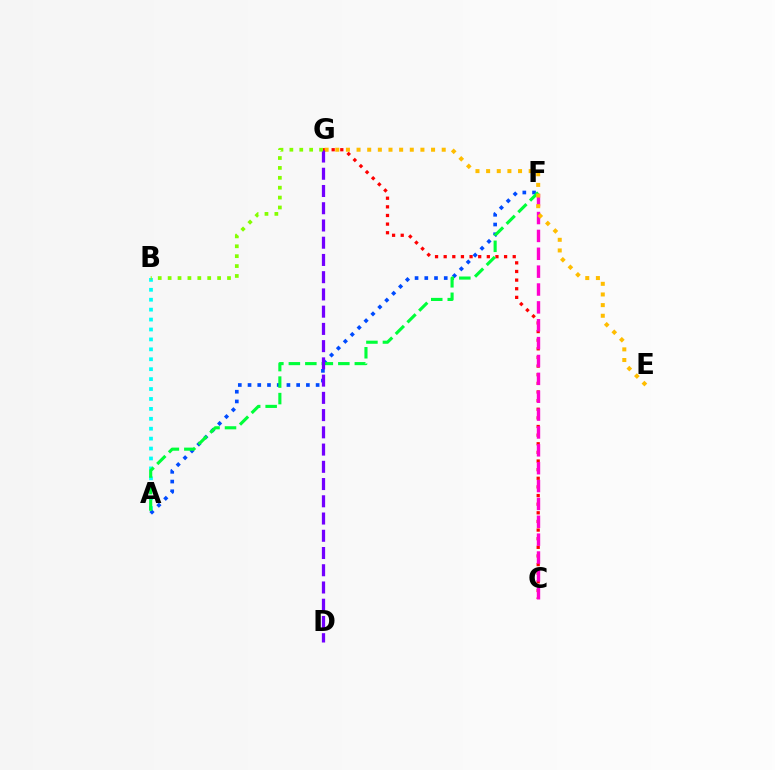{('C', 'G'): [{'color': '#ff0000', 'line_style': 'dotted', 'thickness': 2.34}], ('A', 'B'): [{'color': '#00fff6', 'line_style': 'dotted', 'thickness': 2.7}], ('A', 'F'): [{'color': '#004bff', 'line_style': 'dotted', 'thickness': 2.64}, {'color': '#00ff39', 'line_style': 'dashed', 'thickness': 2.24}], ('C', 'F'): [{'color': '#ff00cf', 'line_style': 'dashed', 'thickness': 2.43}], ('E', 'G'): [{'color': '#ffbd00', 'line_style': 'dotted', 'thickness': 2.89}], ('D', 'G'): [{'color': '#7200ff', 'line_style': 'dashed', 'thickness': 2.34}], ('B', 'G'): [{'color': '#84ff00', 'line_style': 'dotted', 'thickness': 2.69}]}